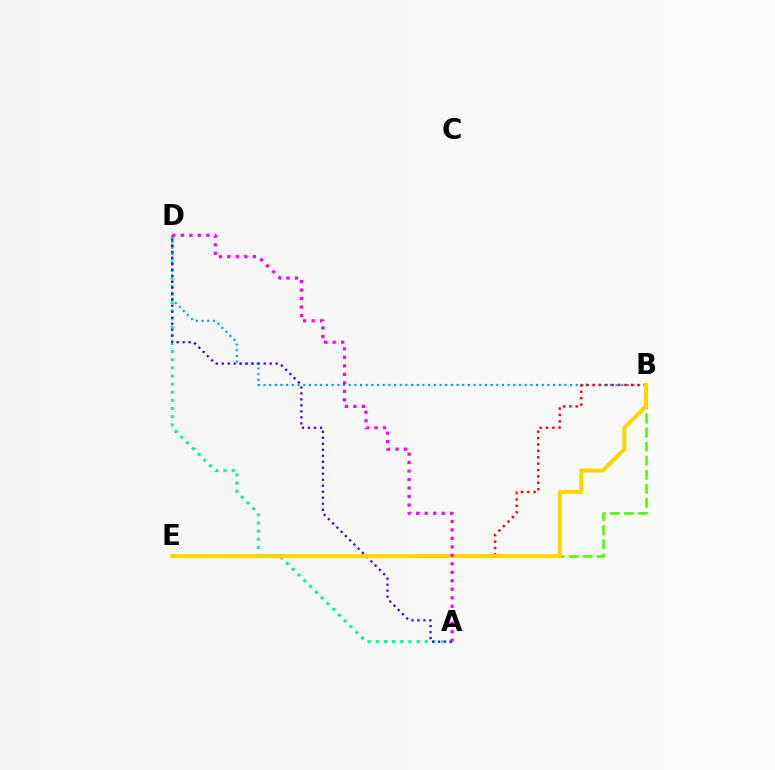{('A', 'D'): [{'color': '#00ff86', 'line_style': 'dotted', 'thickness': 2.21}, {'color': '#3700ff', 'line_style': 'dotted', 'thickness': 1.63}, {'color': '#ff00ed', 'line_style': 'dotted', 'thickness': 2.31}], ('B', 'D'): [{'color': '#009eff', 'line_style': 'dotted', 'thickness': 1.54}], ('B', 'E'): [{'color': '#ff0000', 'line_style': 'dotted', 'thickness': 1.73}, {'color': '#4fff00', 'line_style': 'dashed', 'thickness': 1.91}, {'color': '#ffd500', 'line_style': 'solid', 'thickness': 2.89}]}